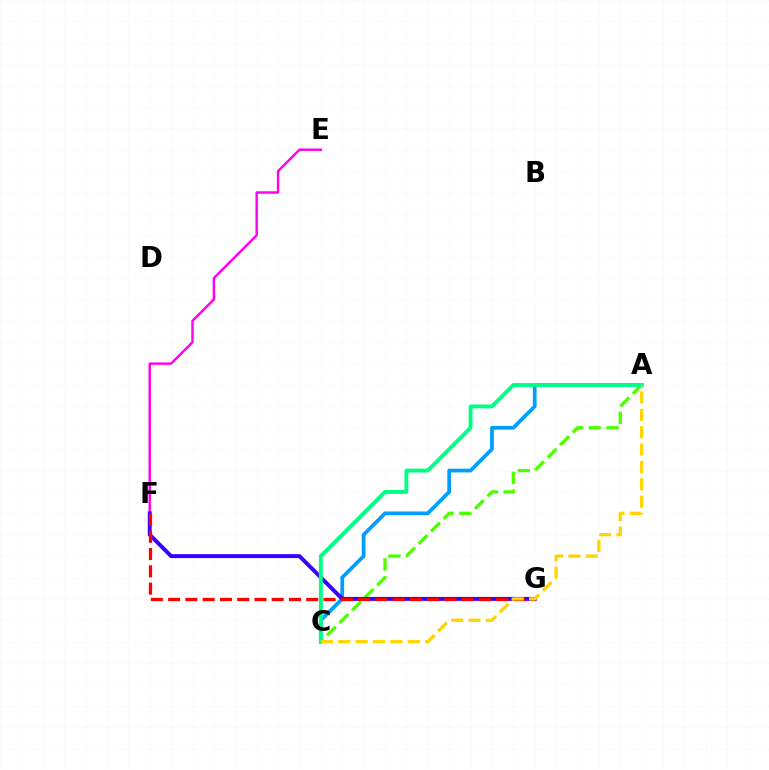{('A', 'C'): [{'color': '#009eff', 'line_style': 'solid', 'thickness': 2.69}, {'color': '#4fff00', 'line_style': 'dashed', 'thickness': 2.41}, {'color': '#00ff86', 'line_style': 'solid', 'thickness': 2.8}, {'color': '#ffd500', 'line_style': 'dashed', 'thickness': 2.36}], ('E', 'F'): [{'color': '#ff00ed', 'line_style': 'solid', 'thickness': 1.75}], ('F', 'G'): [{'color': '#3700ff', 'line_style': 'solid', 'thickness': 2.84}, {'color': '#ff0000', 'line_style': 'dashed', 'thickness': 2.35}]}